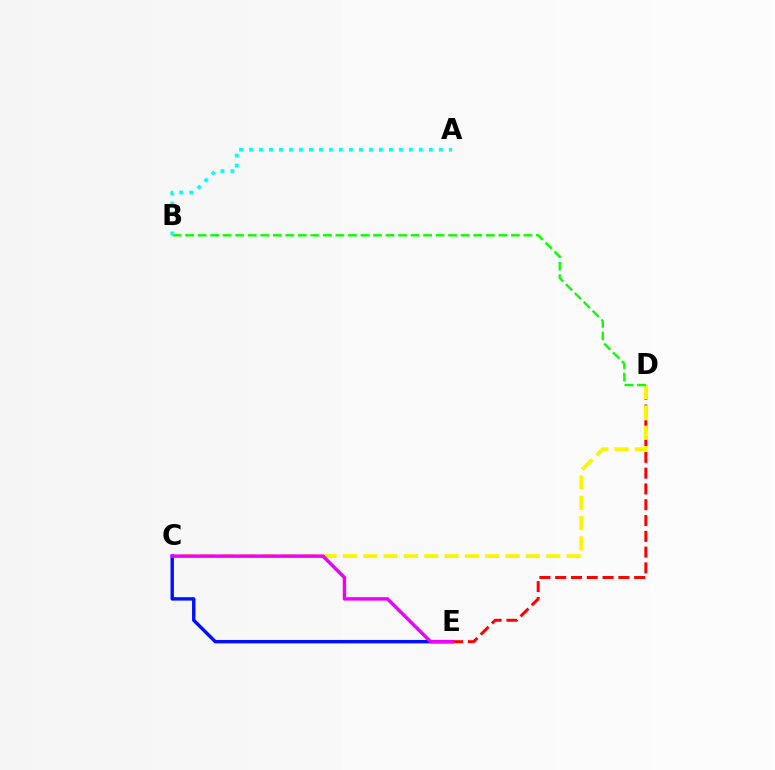{('D', 'E'): [{'color': '#ff0000', 'line_style': 'dashed', 'thickness': 2.15}], ('C', 'D'): [{'color': '#fcf500', 'line_style': 'dashed', 'thickness': 2.76}], ('C', 'E'): [{'color': '#0010ff', 'line_style': 'solid', 'thickness': 2.45}, {'color': '#ee00ff', 'line_style': 'solid', 'thickness': 2.48}], ('B', 'D'): [{'color': '#08ff00', 'line_style': 'dashed', 'thickness': 1.7}], ('A', 'B'): [{'color': '#00fff6', 'line_style': 'dotted', 'thickness': 2.71}]}